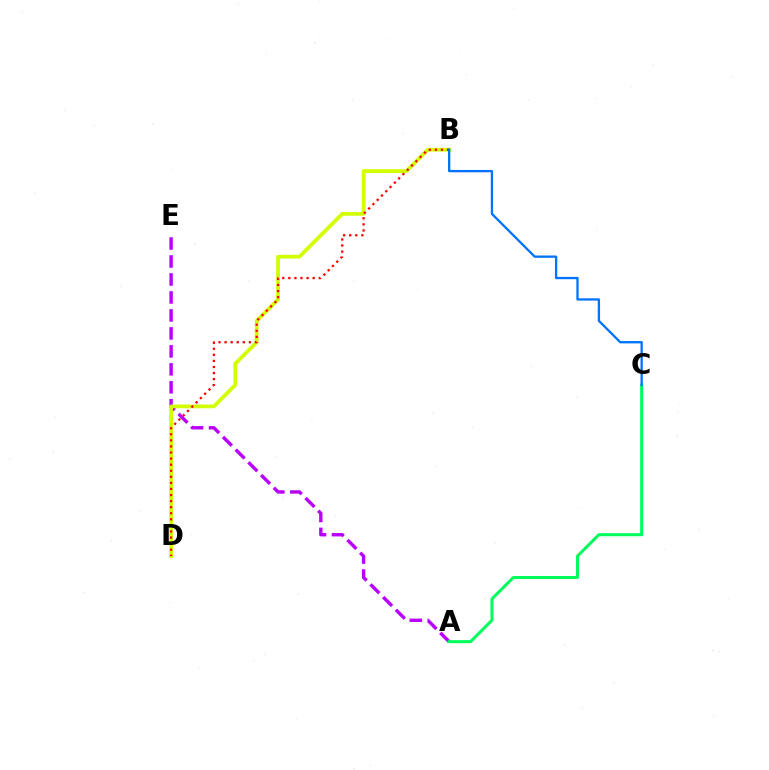{('A', 'E'): [{'color': '#b900ff', 'line_style': 'dashed', 'thickness': 2.44}], ('B', 'D'): [{'color': '#d1ff00', 'line_style': 'solid', 'thickness': 2.7}, {'color': '#ff0000', 'line_style': 'dotted', 'thickness': 1.65}], ('A', 'C'): [{'color': '#00ff5c', 'line_style': 'solid', 'thickness': 2.18}], ('B', 'C'): [{'color': '#0074ff', 'line_style': 'solid', 'thickness': 1.66}]}